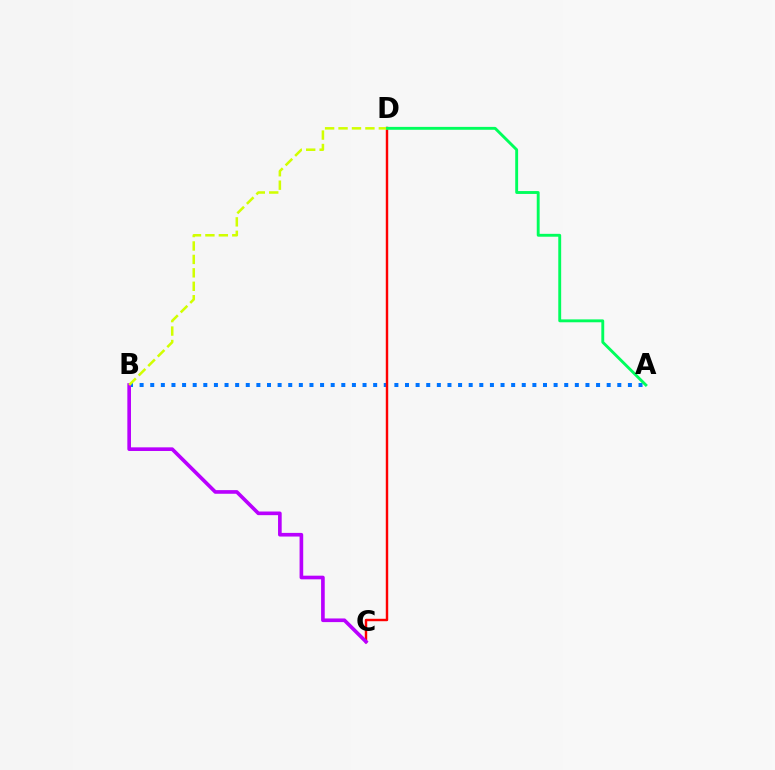{('A', 'B'): [{'color': '#0074ff', 'line_style': 'dotted', 'thickness': 2.88}], ('C', 'D'): [{'color': '#ff0000', 'line_style': 'solid', 'thickness': 1.75}], ('B', 'C'): [{'color': '#b900ff', 'line_style': 'solid', 'thickness': 2.63}], ('B', 'D'): [{'color': '#d1ff00', 'line_style': 'dashed', 'thickness': 1.82}], ('A', 'D'): [{'color': '#00ff5c', 'line_style': 'solid', 'thickness': 2.08}]}